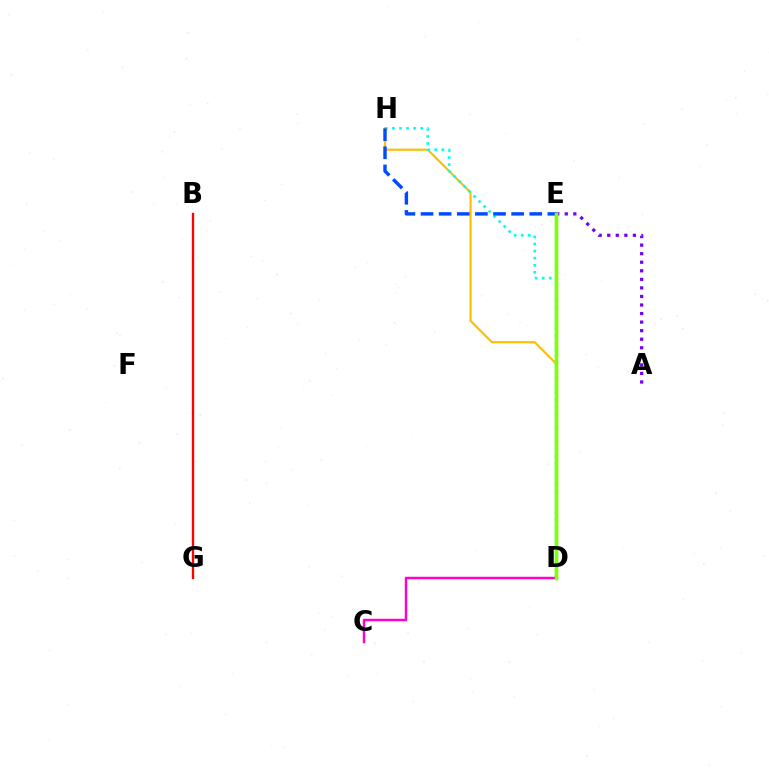{('D', 'E'): [{'color': '#00ff39', 'line_style': 'solid', 'thickness': 2.3}, {'color': '#84ff00', 'line_style': 'solid', 'thickness': 2.52}], ('D', 'H'): [{'color': '#ffbd00', 'line_style': 'solid', 'thickness': 1.56}, {'color': '#00fff6', 'line_style': 'dotted', 'thickness': 1.92}], ('B', 'G'): [{'color': '#ff0000', 'line_style': 'solid', 'thickness': 1.67}], ('E', 'H'): [{'color': '#004bff', 'line_style': 'dashed', 'thickness': 2.46}], ('C', 'D'): [{'color': '#ff00cf', 'line_style': 'solid', 'thickness': 1.78}], ('A', 'E'): [{'color': '#7200ff', 'line_style': 'dotted', 'thickness': 2.32}]}